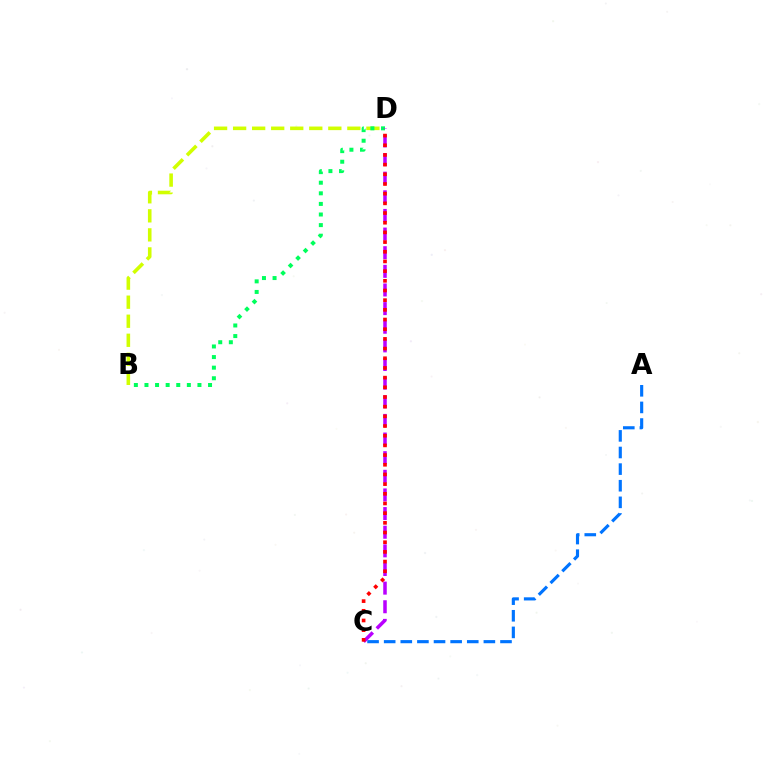{('B', 'D'): [{'color': '#d1ff00', 'line_style': 'dashed', 'thickness': 2.59}, {'color': '#00ff5c', 'line_style': 'dotted', 'thickness': 2.88}], ('A', 'C'): [{'color': '#0074ff', 'line_style': 'dashed', 'thickness': 2.26}], ('C', 'D'): [{'color': '#b900ff', 'line_style': 'dashed', 'thickness': 2.53}, {'color': '#ff0000', 'line_style': 'dotted', 'thickness': 2.63}]}